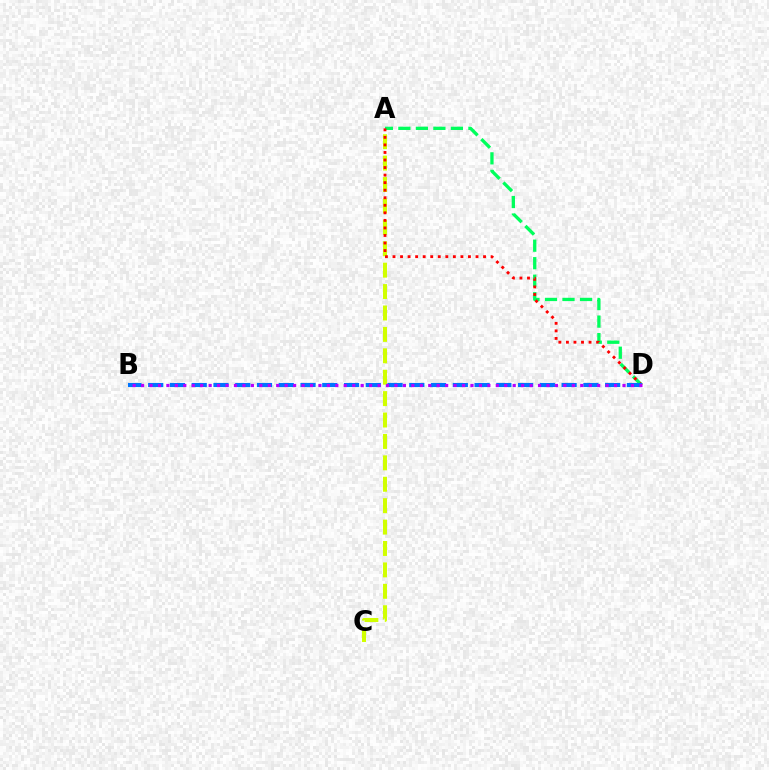{('A', 'C'): [{'color': '#d1ff00', 'line_style': 'dashed', 'thickness': 2.91}], ('A', 'D'): [{'color': '#00ff5c', 'line_style': 'dashed', 'thickness': 2.38}, {'color': '#ff0000', 'line_style': 'dotted', 'thickness': 2.05}], ('B', 'D'): [{'color': '#0074ff', 'line_style': 'dashed', 'thickness': 2.96}, {'color': '#b900ff', 'line_style': 'dotted', 'thickness': 2.29}]}